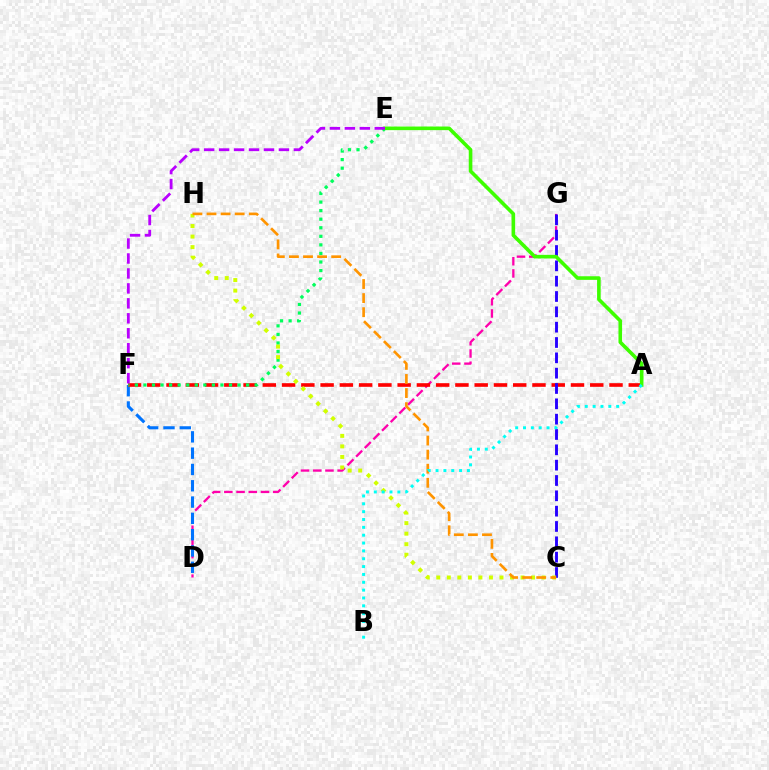{('D', 'G'): [{'color': '#ff00ac', 'line_style': 'dashed', 'thickness': 1.66}], ('D', 'F'): [{'color': '#0074ff', 'line_style': 'dashed', 'thickness': 2.21}], ('A', 'F'): [{'color': '#ff0000', 'line_style': 'dashed', 'thickness': 2.62}], ('C', 'G'): [{'color': '#2500ff', 'line_style': 'dashed', 'thickness': 2.08}], ('E', 'F'): [{'color': '#00ff5c', 'line_style': 'dotted', 'thickness': 2.33}, {'color': '#b900ff', 'line_style': 'dashed', 'thickness': 2.03}], ('C', 'H'): [{'color': '#d1ff00', 'line_style': 'dotted', 'thickness': 2.86}, {'color': '#ff9400', 'line_style': 'dashed', 'thickness': 1.91}], ('A', 'E'): [{'color': '#3dff00', 'line_style': 'solid', 'thickness': 2.6}], ('A', 'B'): [{'color': '#00fff6', 'line_style': 'dotted', 'thickness': 2.13}]}